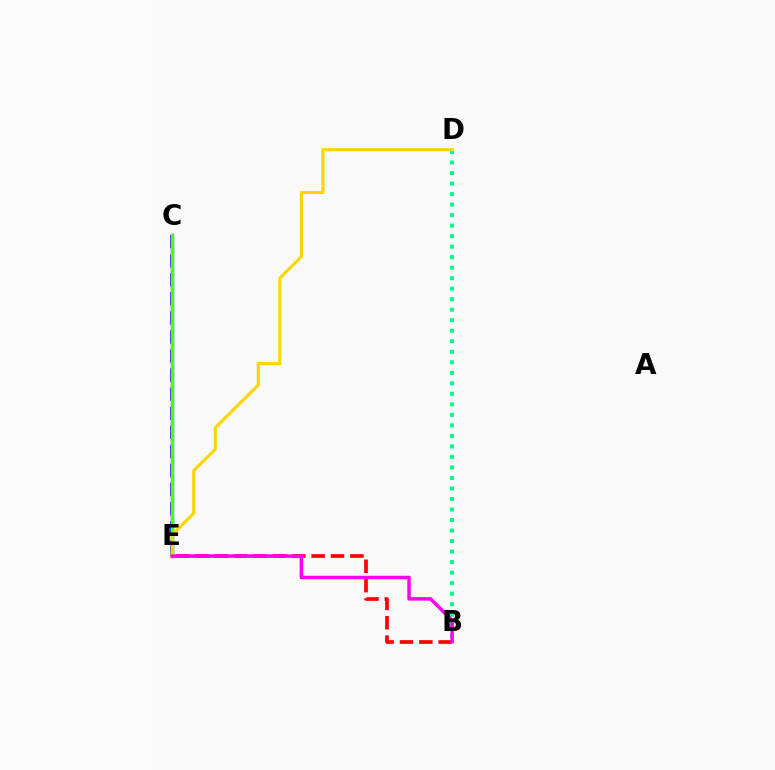{('C', 'E'): [{'color': '#009eff', 'line_style': 'solid', 'thickness': 2.49}, {'color': '#3700ff', 'line_style': 'dashed', 'thickness': 2.59}, {'color': '#4fff00', 'line_style': 'solid', 'thickness': 2.34}], ('B', 'D'): [{'color': '#00ff86', 'line_style': 'dotted', 'thickness': 2.86}], ('D', 'E'): [{'color': '#ffd500', 'line_style': 'solid', 'thickness': 2.23}], ('B', 'E'): [{'color': '#ff0000', 'line_style': 'dashed', 'thickness': 2.63}, {'color': '#ff00ed', 'line_style': 'solid', 'thickness': 2.52}]}